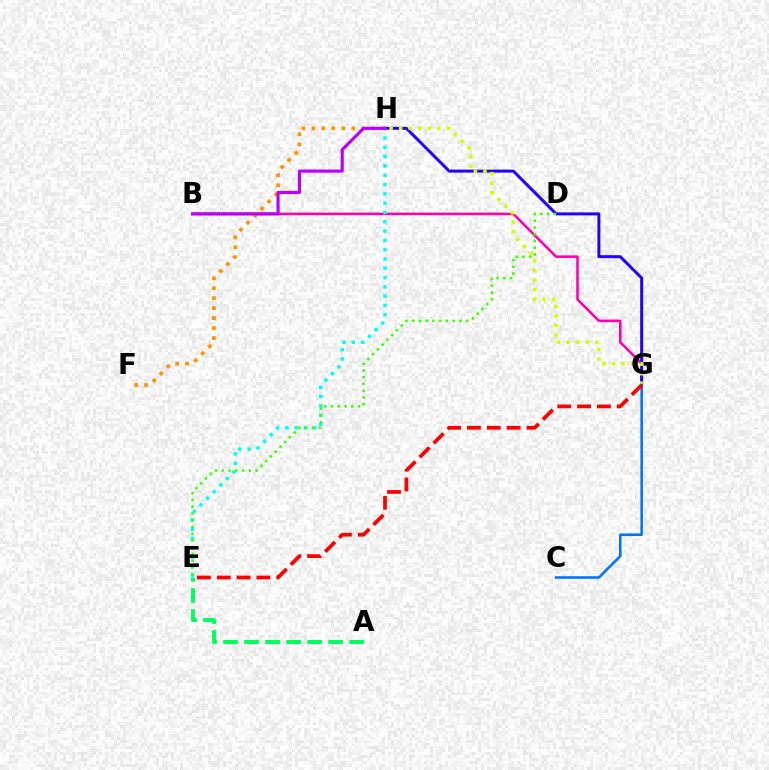{('A', 'E'): [{'color': '#00ff5c', 'line_style': 'dashed', 'thickness': 2.85}], ('B', 'G'): [{'color': '#ff00ac', 'line_style': 'solid', 'thickness': 1.85}], ('G', 'H'): [{'color': '#2500ff', 'line_style': 'solid', 'thickness': 2.15}, {'color': '#d1ff00', 'line_style': 'dotted', 'thickness': 2.59}], ('C', 'G'): [{'color': '#0074ff', 'line_style': 'solid', 'thickness': 1.85}], ('F', 'H'): [{'color': '#ff9400', 'line_style': 'dotted', 'thickness': 2.71}], ('E', 'H'): [{'color': '#00fff6', 'line_style': 'dotted', 'thickness': 2.53}], ('B', 'H'): [{'color': '#b900ff', 'line_style': 'solid', 'thickness': 2.26}], ('D', 'E'): [{'color': '#3dff00', 'line_style': 'dotted', 'thickness': 1.83}], ('E', 'G'): [{'color': '#ff0000', 'line_style': 'dashed', 'thickness': 2.69}]}